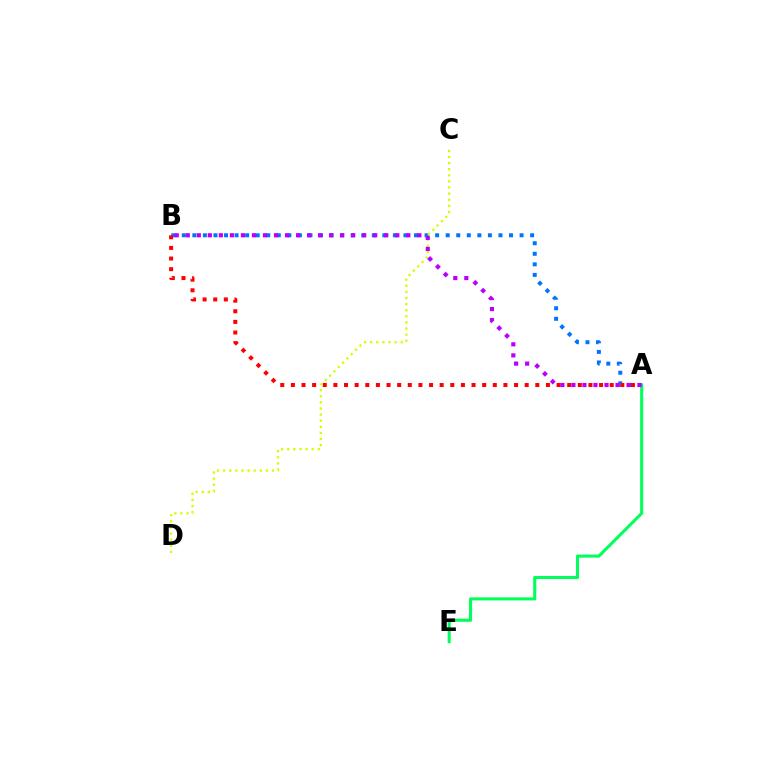{('A', 'B'): [{'color': '#0074ff', 'line_style': 'dotted', 'thickness': 2.87}, {'color': '#ff0000', 'line_style': 'dotted', 'thickness': 2.89}, {'color': '#b900ff', 'line_style': 'dotted', 'thickness': 3.0}], ('A', 'E'): [{'color': '#00ff5c', 'line_style': 'solid', 'thickness': 2.21}], ('C', 'D'): [{'color': '#d1ff00', 'line_style': 'dotted', 'thickness': 1.66}]}